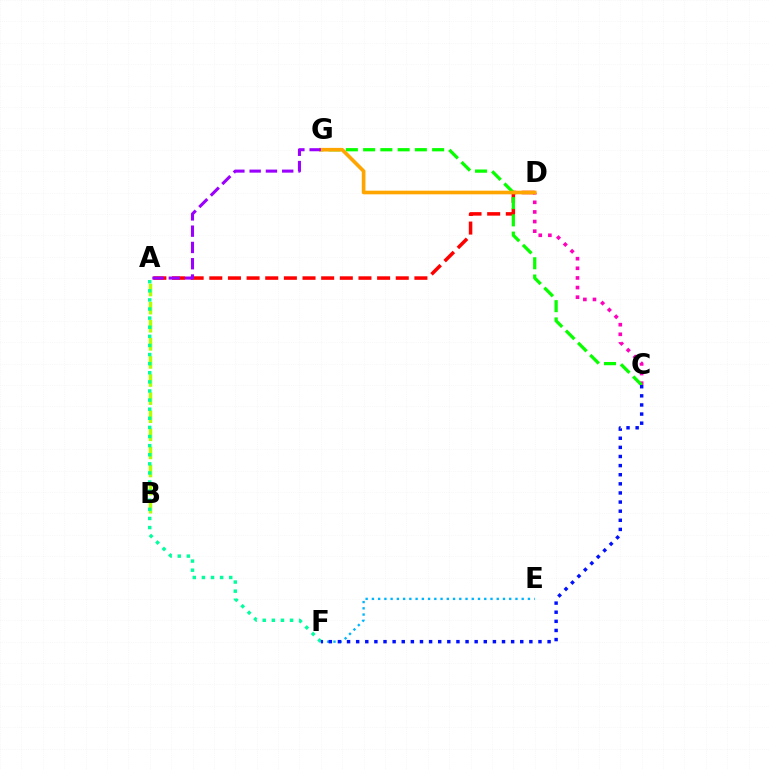{('A', 'B'): [{'color': '#b3ff00', 'line_style': 'dashed', 'thickness': 2.46}], ('C', 'D'): [{'color': '#ff00bd', 'line_style': 'dotted', 'thickness': 2.61}], ('A', 'D'): [{'color': '#ff0000', 'line_style': 'dashed', 'thickness': 2.53}], ('C', 'G'): [{'color': '#08ff00', 'line_style': 'dashed', 'thickness': 2.34}], ('E', 'F'): [{'color': '#00b5ff', 'line_style': 'dotted', 'thickness': 1.7}], ('D', 'G'): [{'color': '#ffa500', 'line_style': 'solid', 'thickness': 2.63}], ('A', 'F'): [{'color': '#00ff9d', 'line_style': 'dotted', 'thickness': 2.47}], ('A', 'G'): [{'color': '#9b00ff', 'line_style': 'dashed', 'thickness': 2.21}], ('C', 'F'): [{'color': '#0010ff', 'line_style': 'dotted', 'thickness': 2.48}]}